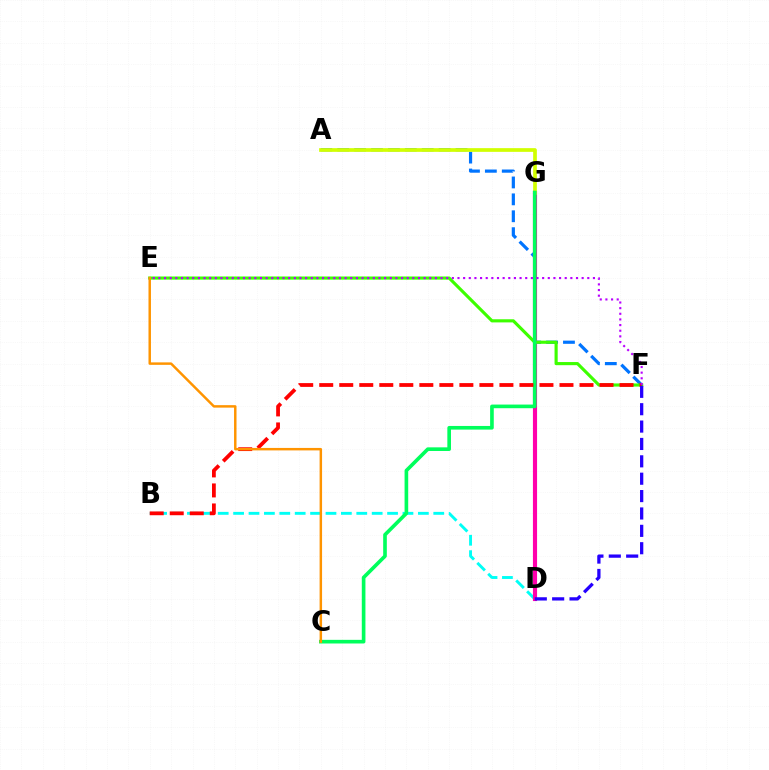{('B', 'D'): [{'color': '#00fff6', 'line_style': 'dashed', 'thickness': 2.09}], ('A', 'F'): [{'color': '#0074ff', 'line_style': 'dashed', 'thickness': 2.3}], ('D', 'G'): [{'color': '#ff00ac', 'line_style': 'solid', 'thickness': 2.98}], ('E', 'F'): [{'color': '#3dff00', 'line_style': 'solid', 'thickness': 2.26}, {'color': '#b900ff', 'line_style': 'dotted', 'thickness': 1.53}], ('A', 'G'): [{'color': '#d1ff00', 'line_style': 'solid', 'thickness': 2.67}], ('C', 'G'): [{'color': '#00ff5c', 'line_style': 'solid', 'thickness': 2.62}], ('B', 'F'): [{'color': '#ff0000', 'line_style': 'dashed', 'thickness': 2.72}], ('D', 'F'): [{'color': '#2500ff', 'line_style': 'dashed', 'thickness': 2.36}], ('C', 'E'): [{'color': '#ff9400', 'line_style': 'solid', 'thickness': 1.78}]}